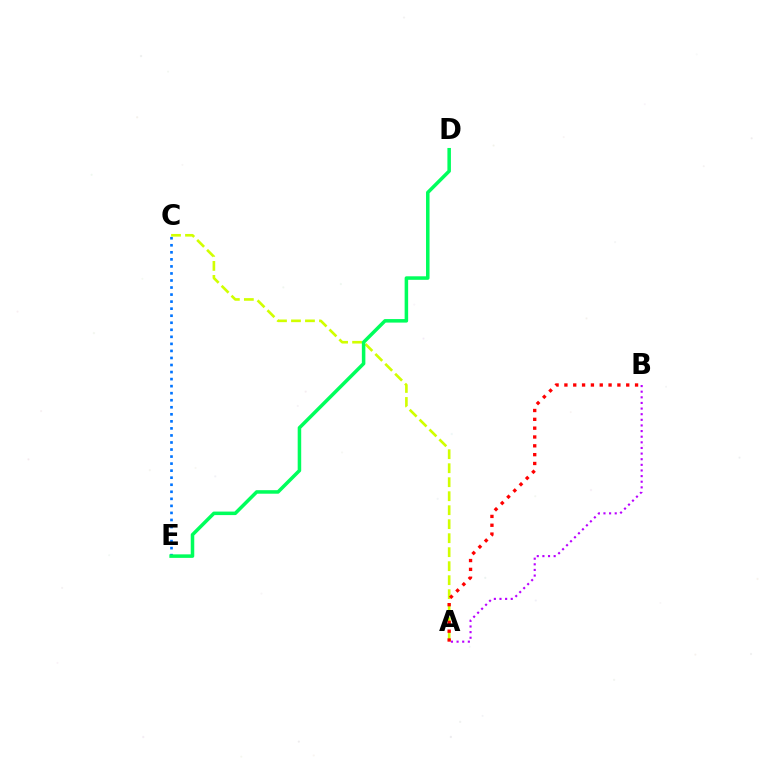{('C', 'E'): [{'color': '#0074ff', 'line_style': 'dotted', 'thickness': 1.91}], ('A', 'C'): [{'color': '#d1ff00', 'line_style': 'dashed', 'thickness': 1.9}], ('A', 'B'): [{'color': '#ff0000', 'line_style': 'dotted', 'thickness': 2.4}, {'color': '#b900ff', 'line_style': 'dotted', 'thickness': 1.53}], ('D', 'E'): [{'color': '#00ff5c', 'line_style': 'solid', 'thickness': 2.53}]}